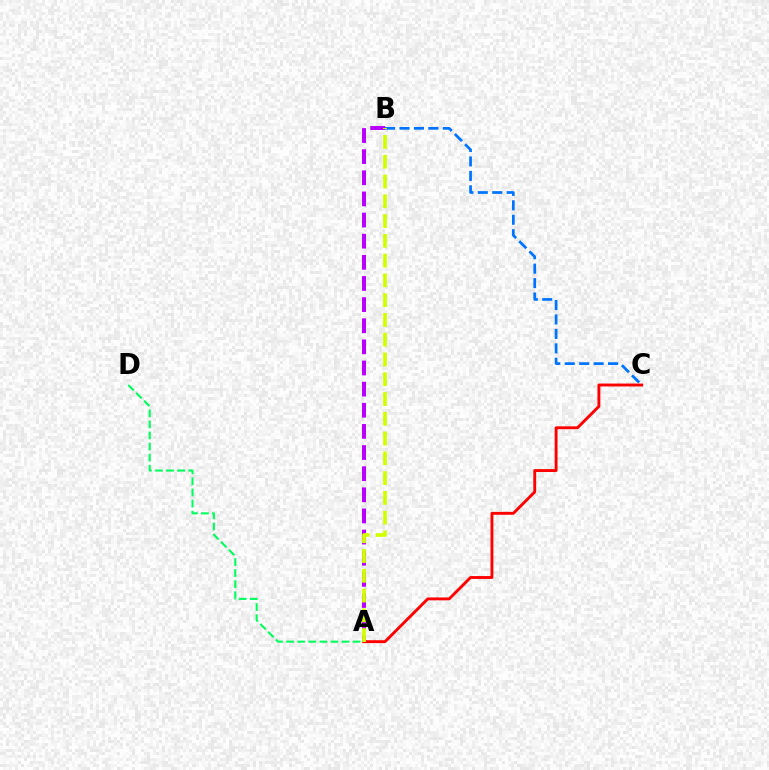{('B', 'C'): [{'color': '#0074ff', 'line_style': 'dashed', 'thickness': 1.96}], ('A', 'D'): [{'color': '#00ff5c', 'line_style': 'dashed', 'thickness': 1.51}], ('A', 'C'): [{'color': '#ff0000', 'line_style': 'solid', 'thickness': 2.08}], ('A', 'B'): [{'color': '#b900ff', 'line_style': 'dashed', 'thickness': 2.87}, {'color': '#d1ff00', 'line_style': 'dashed', 'thickness': 2.69}]}